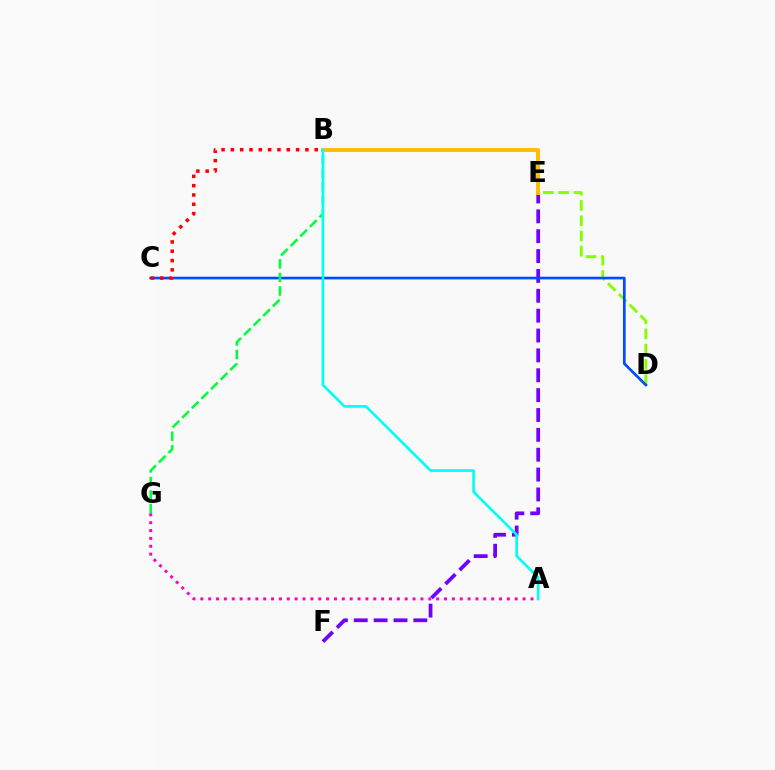{('D', 'E'): [{'color': '#84ff00', 'line_style': 'dashed', 'thickness': 2.07}], ('E', 'F'): [{'color': '#7200ff', 'line_style': 'dashed', 'thickness': 2.7}], ('B', 'E'): [{'color': '#ffbd00', 'line_style': 'solid', 'thickness': 2.81}], ('C', 'D'): [{'color': '#004bff', 'line_style': 'solid', 'thickness': 1.92}], ('B', 'C'): [{'color': '#ff0000', 'line_style': 'dotted', 'thickness': 2.53}], ('B', 'G'): [{'color': '#00ff39', 'line_style': 'dashed', 'thickness': 1.84}], ('A', 'G'): [{'color': '#ff00cf', 'line_style': 'dotted', 'thickness': 2.14}], ('A', 'B'): [{'color': '#00fff6', 'line_style': 'solid', 'thickness': 1.91}]}